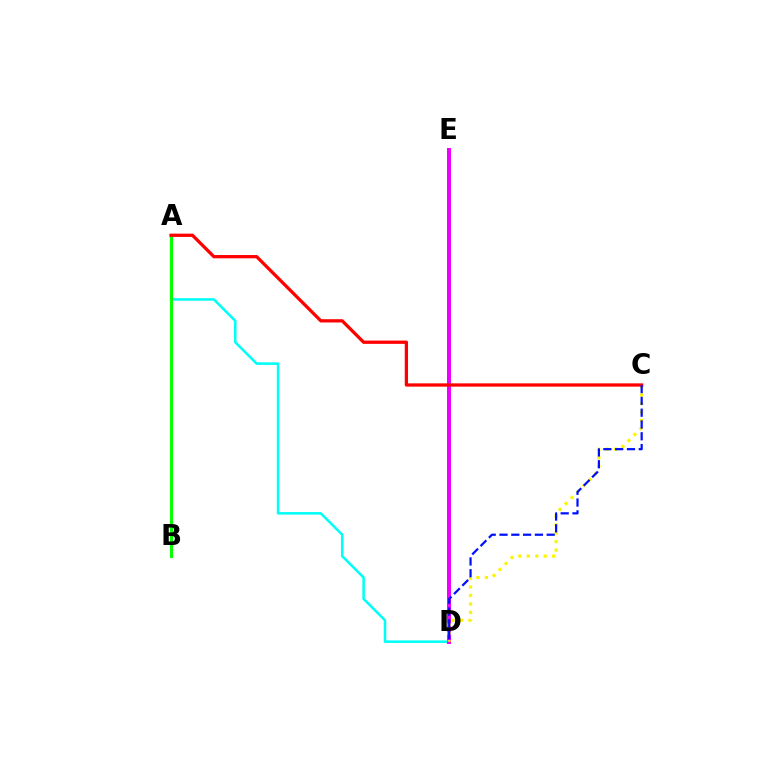{('A', 'D'): [{'color': '#00fff6', 'line_style': 'solid', 'thickness': 1.82}], ('D', 'E'): [{'color': '#ee00ff', 'line_style': 'solid', 'thickness': 2.89}], ('C', 'D'): [{'color': '#fcf500', 'line_style': 'dotted', 'thickness': 2.3}, {'color': '#0010ff', 'line_style': 'dashed', 'thickness': 1.6}], ('A', 'B'): [{'color': '#08ff00', 'line_style': 'solid', 'thickness': 2.2}], ('A', 'C'): [{'color': '#ff0000', 'line_style': 'solid', 'thickness': 2.36}]}